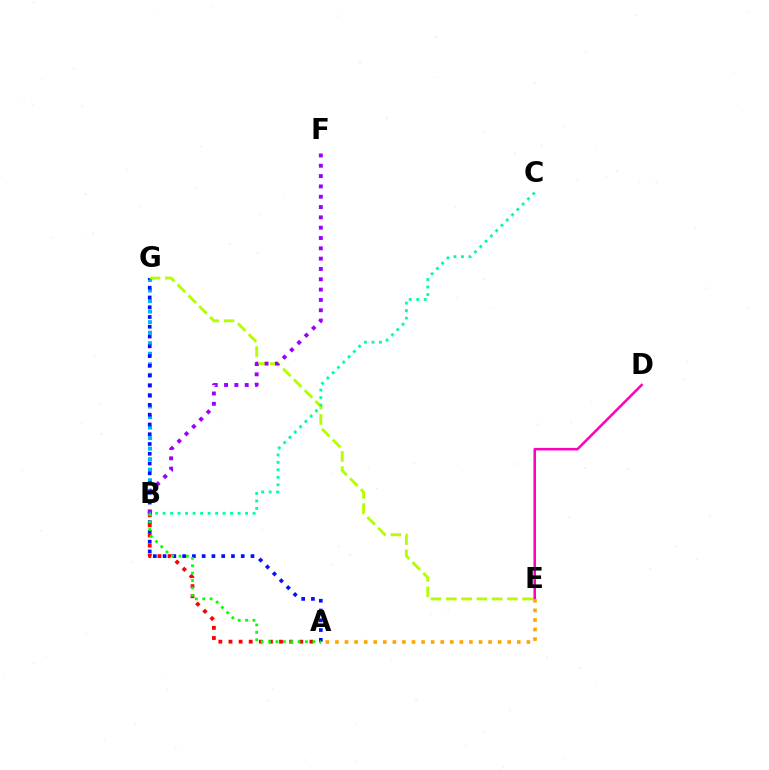{('B', 'G'): [{'color': '#00b5ff', 'line_style': 'dotted', 'thickness': 2.86}], ('A', 'B'): [{'color': '#ff0000', 'line_style': 'dotted', 'thickness': 2.75}, {'color': '#08ff00', 'line_style': 'dotted', 'thickness': 2.01}], ('A', 'G'): [{'color': '#0010ff', 'line_style': 'dotted', 'thickness': 2.65}], ('E', 'G'): [{'color': '#b3ff00', 'line_style': 'dashed', 'thickness': 2.08}], ('D', 'E'): [{'color': '#ff00bd', 'line_style': 'solid', 'thickness': 1.82}], ('B', 'F'): [{'color': '#9b00ff', 'line_style': 'dotted', 'thickness': 2.8}], ('A', 'E'): [{'color': '#ffa500', 'line_style': 'dotted', 'thickness': 2.6}], ('B', 'C'): [{'color': '#00ff9d', 'line_style': 'dotted', 'thickness': 2.04}]}